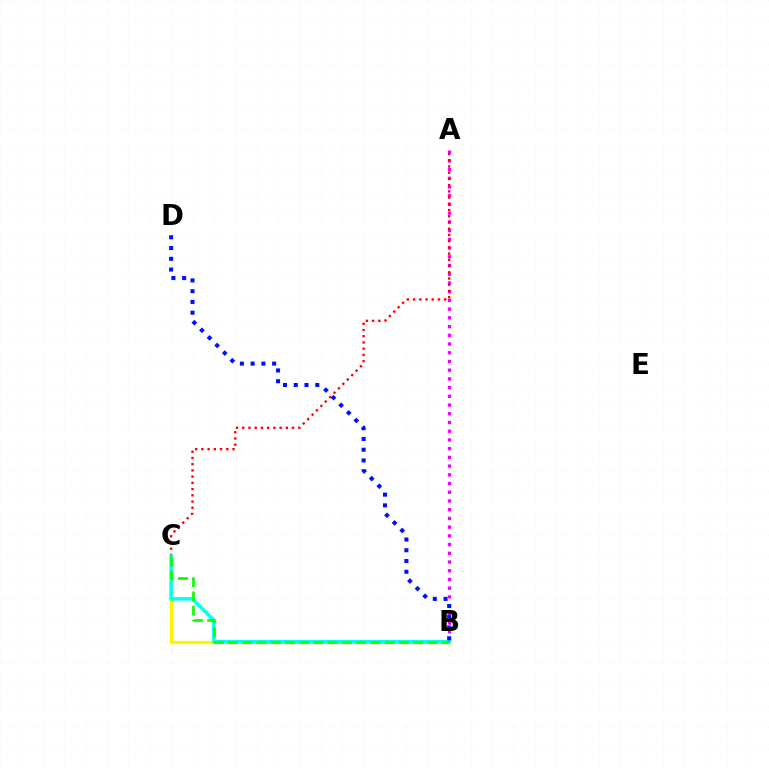{('B', 'C'): [{'color': '#fcf500', 'line_style': 'solid', 'thickness': 2.36}, {'color': '#00fff6', 'line_style': 'solid', 'thickness': 2.5}, {'color': '#08ff00', 'line_style': 'dashed', 'thickness': 1.94}], ('A', 'B'): [{'color': '#ee00ff', 'line_style': 'dotted', 'thickness': 2.37}], ('A', 'C'): [{'color': '#ff0000', 'line_style': 'dotted', 'thickness': 1.69}], ('B', 'D'): [{'color': '#0010ff', 'line_style': 'dotted', 'thickness': 2.92}]}